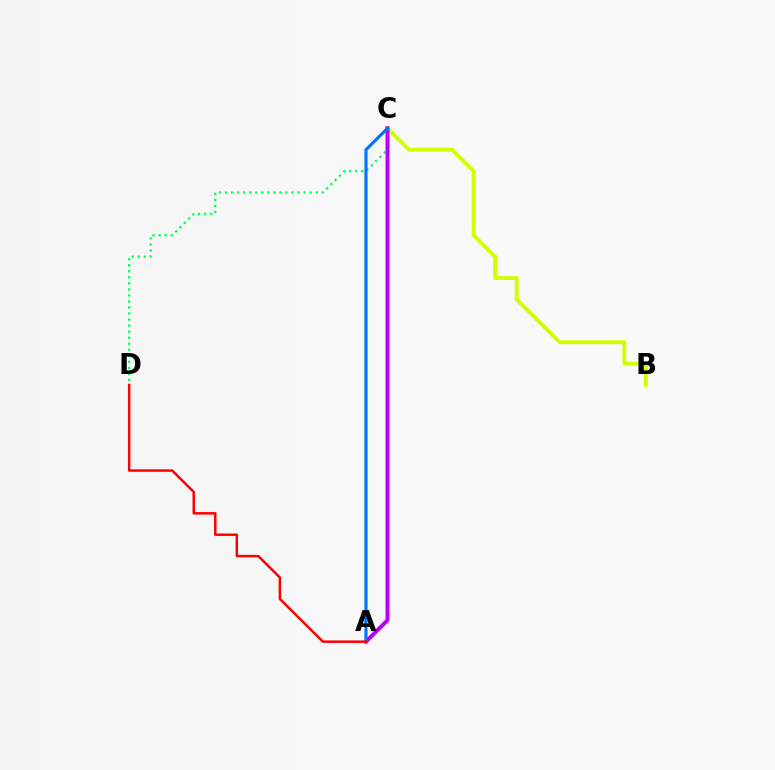{('C', 'D'): [{'color': '#00ff5c', 'line_style': 'dotted', 'thickness': 1.64}], ('B', 'C'): [{'color': '#d1ff00', 'line_style': 'solid', 'thickness': 2.8}], ('A', 'C'): [{'color': '#b900ff', 'line_style': 'solid', 'thickness': 2.88}, {'color': '#0074ff', 'line_style': 'solid', 'thickness': 2.26}], ('A', 'D'): [{'color': '#ff0000', 'line_style': 'solid', 'thickness': 1.79}]}